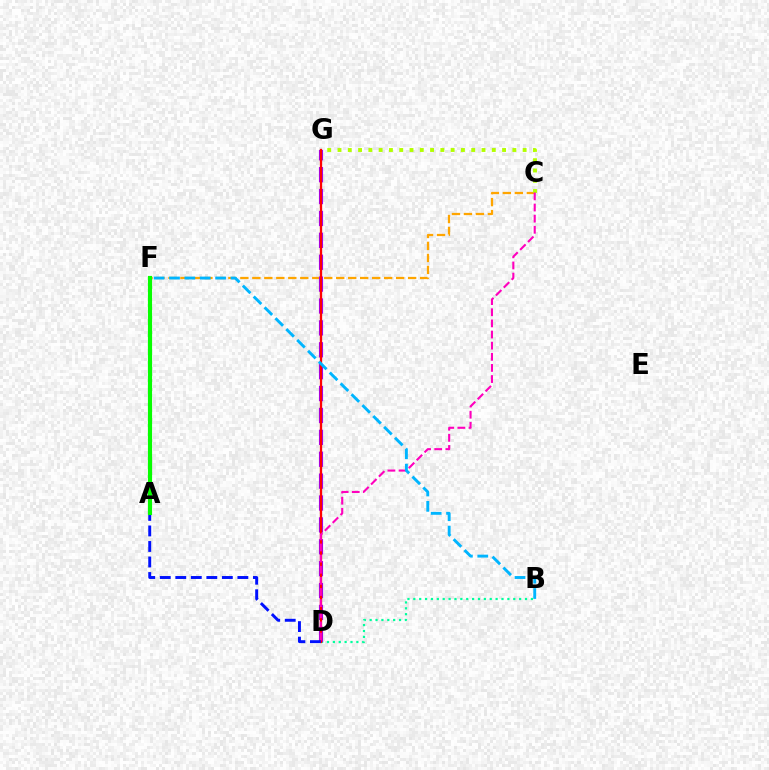{('C', 'F'): [{'color': '#ffa500', 'line_style': 'dashed', 'thickness': 1.63}], ('B', 'D'): [{'color': '#00ff9d', 'line_style': 'dotted', 'thickness': 1.6}], ('D', 'G'): [{'color': '#9b00ff', 'line_style': 'dashed', 'thickness': 2.97}, {'color': '#ff0000', 'line_style': 'solid', 'thickness': 1.66}], ('C', 'G'): [{'color': '#b3ff00', 'line_style': 'dotted', 'thickness': 2.79}], ('C', 'D'): [{'color': '#ff00bd', 'line_style': 'dashed', 'thickness': 1.51}], ('B', 'F'): [{'color': '#00b5ff', 'line_style': 'dashed', 'thickness': 2.09}], ('A', 'D'): [{'color': '#0010ff', 'line_style': 'dashed', 'thickness': 2.11}], ('A', 'F'): [{'color': '#08ff00', 'line_style': 'solid', 'thickness': 2.99}]}